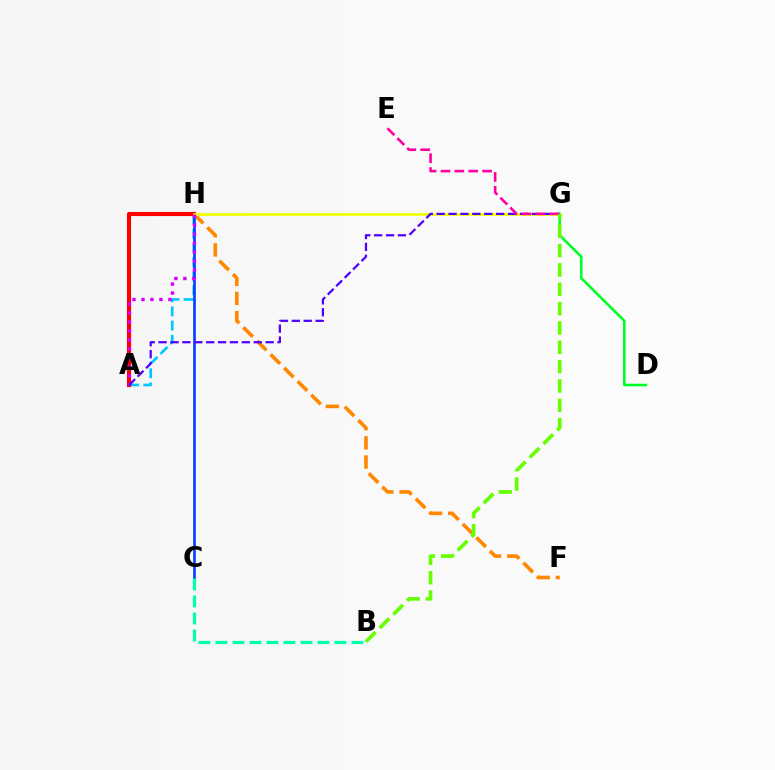{('A', 'H'): [{'color': '#00c7ff', 'line_style': 'dashed', 'thickness': 1.92}, {'color': '#ff0000', 'line_style': 'solid', 'thickness': 2.95}, {'color': '#d600ff', 'line_style': 'dotted', 'thickness': 2.44}], ('C', 'H'): [{'color': '#003fff', 'line_style': 'solid', 'thickness': 1.89}], ('F', 'H'): [{'color': '#ff8800', 'line_style': 'dashed', 'thickness': 2.6}], ('B', 'C'): [{'color': '#00ffaf', 'line_style': 'dashed', 'thickness': 2.31}], ('D', 'G'): [{'color': '#00ff27', 'line_style': 'solid', 'thickness': 1.87}], ('G', 'H'): [{'color': '#eeff00', 'line_style': 'solid', 'thickness': 1.96}], ('A', 'G'): [{'color': '#4f00ff', 'line_style': 'dashed', 'thickness': 1.62}], ('E', 'G'): [{'color': '#ff00a0', 'line_style': 'dashed', 'thickness': 1.89}], ('B', 'G'): [{'color': '#66ff00', 'line_style': 'dashed', 'thickness': 2.63}]}